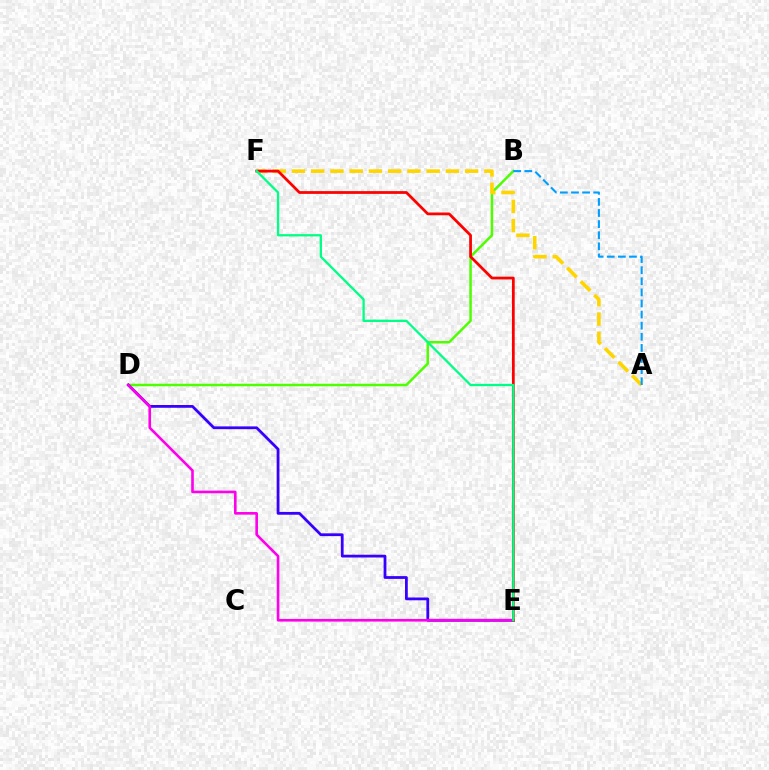{('B', 'D'): [{'color': '#4fff00', 'line_style': 'solid', 'thickness': 1.8}], ('A', 'F'): [{'color': '#ffd500', 'line_style': 'dashed', 'thickness': 2.61}], ('D', 'E'): [{'color': '#3700ff', 'line_style': 'solid', 'thickness': 2.0}, {'color': '#ff00ed', 'line_style': 'solid', 'thickness': 1.89}], ('E', 'F'): [{'color': '#ff0000', 'line_style': 'solid', 'thickness': 1.99}, {'color': '#00ff86', 'line_style': 'solid', 'thickness': 1.64}], ('A', 'B'): [{'color': '#009eff', 'line_style': 'dashed', 'thickness': 1.51}]}